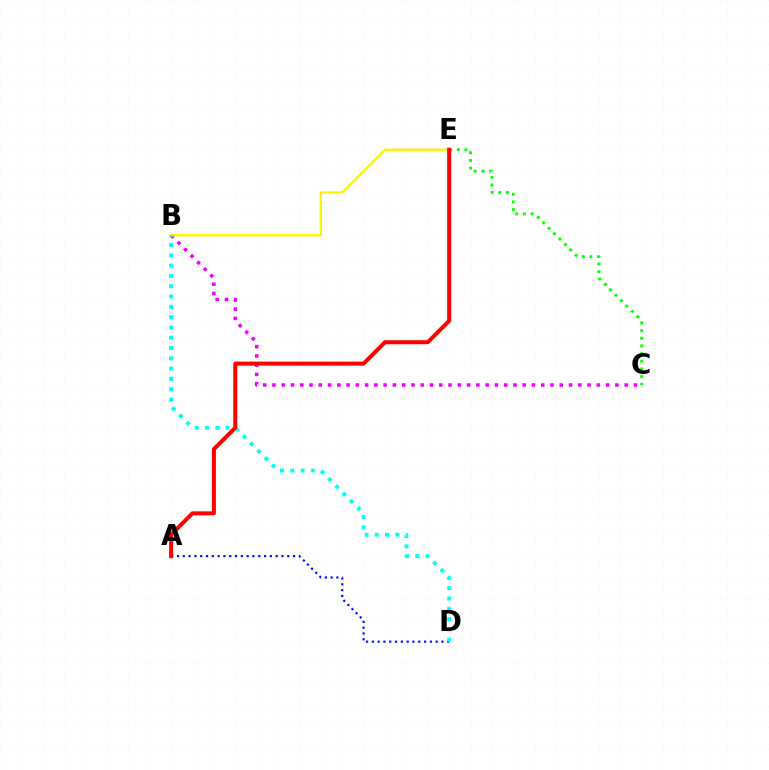{('B', 'C'): [{'color': '#ee00ff', 'line_style': 'dotted', 'thickness': 2.52}], ('C', 'E'): [{'color': '#08ff00', 'line_style': 'dotted', 'thickness': 2.08}], ('B', 'E'): [{'color': '#fcf500', 'line_style': 'solid', 'thickness': 1.68}], ('A', 'D'): [{'color': '#0010ff', 'line_style': 'dotted', 'thickness': 1.58}], ('B', 'D'): [{'color': '#00fff6', 'line_style': 'dotted', 'thickness': 2.8}], ('A', 'E'): [{'color': '#ff0000', 'line_style': 'solid', 'thickness': 2.89}]}